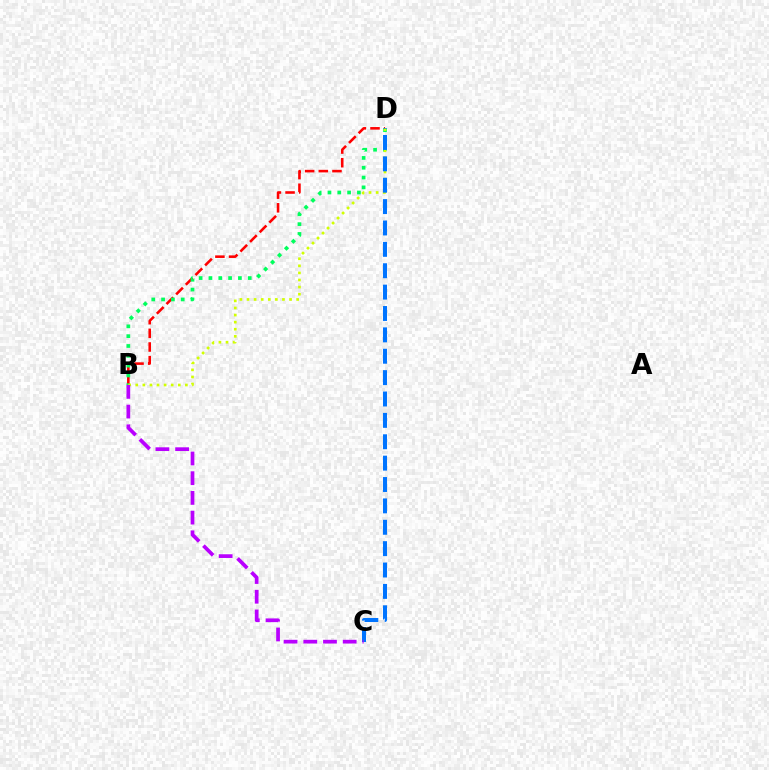{('B', 'D'): [{'color': '#ff0000', 'line_style': 'dashed', 'thickness': 1.86}, {'color': '#00ff5c', 'line_style': 'dotted', 'thickness': 2.67}, {'color': '#d1ff00', 'line_style': 'dotted', 'thickness': 1.93}], ('C', 'D'): [{'color': '#0074ff', 'line_style': 'dashed', 'thickness': 2.9}], ('B', 'C'): [{'color': '#b900ff', 'line_style': 'dashed', 'thickness': 2.68}]}